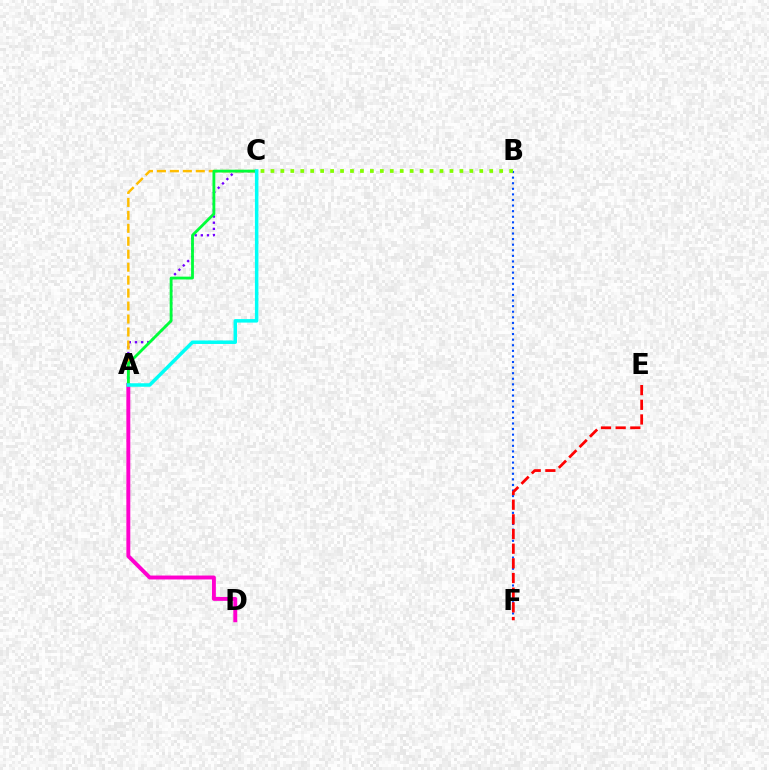{('A', 'C'): [{'color': '#7200ff', 'line_style': 'dotted', 'thickness': 1.67}, {'color': '#ffbd00', 'line_style': 'dashed', 'thickness': 1.76}, {'color': '#00ff39', 'line_style': 'solid', 'thickness': 2.03}, {'color': '#00fff6', 'line_style': 'solid', 'thickness': 2.51}], ('B', 'F'): [{'color': '#004bff', 'line_style': 'dotted', 'thickness': 1.52}], ('E', 'F'): [{'color': '#ff0000', 'line_style': 'dashed', 'thickness': 1.99}], ('A', 'D'): [{'color': '#ff00cf', 'line_style': 'solid', 'thickness': 2.82}], ('B', 'C'): [{'color': '#84ff00', 'line_style': 'dotted', 'thickness': 2.7}]}